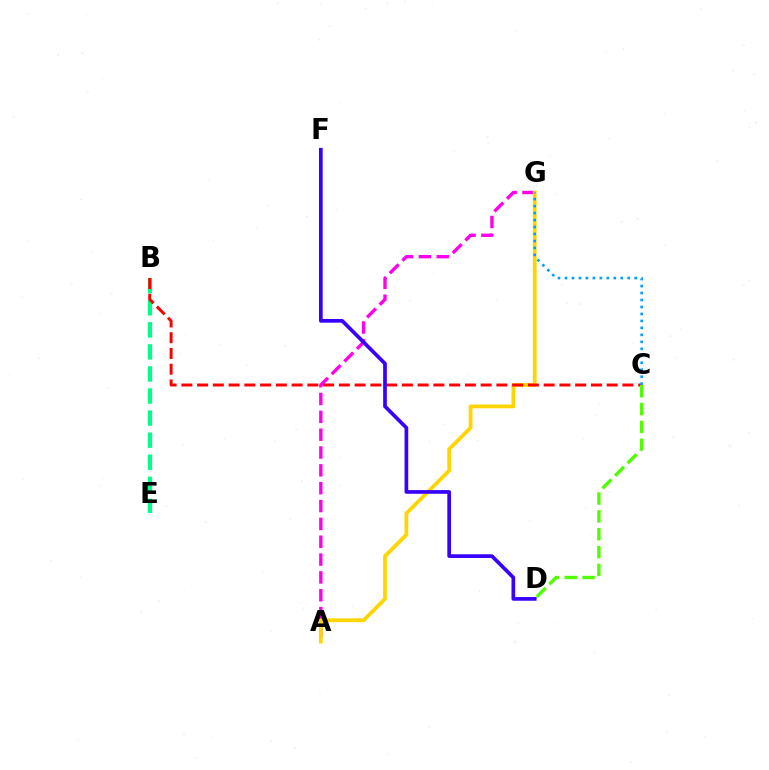{('A', 'G'): [{'color': '#ff00ed', 'line_style': 'dashed', 'thickness': 2.42}, {'color': '#ffd500', 'line_style': 'solid', 'thickness': 2.72}], ('B', 'E'): [{'color': '#00ff86', 'line_style': 'dashed', 'thickness': 3.0}], ('B', 'C'): [{'color': '#ff0000', 'line_style': 'dashed', 'thickness': 2.14}], ('C', 'G'): [{'color': '#009eff', 'line_style': 'dotted', 'thickness': 1.89}], ('D', 'F'): [{'color': '#3700ff', 'line_style': 'solid', 'thickness': 2.66}], ('C', 'D'): [{'color': '#4fff00', 'line_style': 'dashed', 'thickness': 2.43}]}